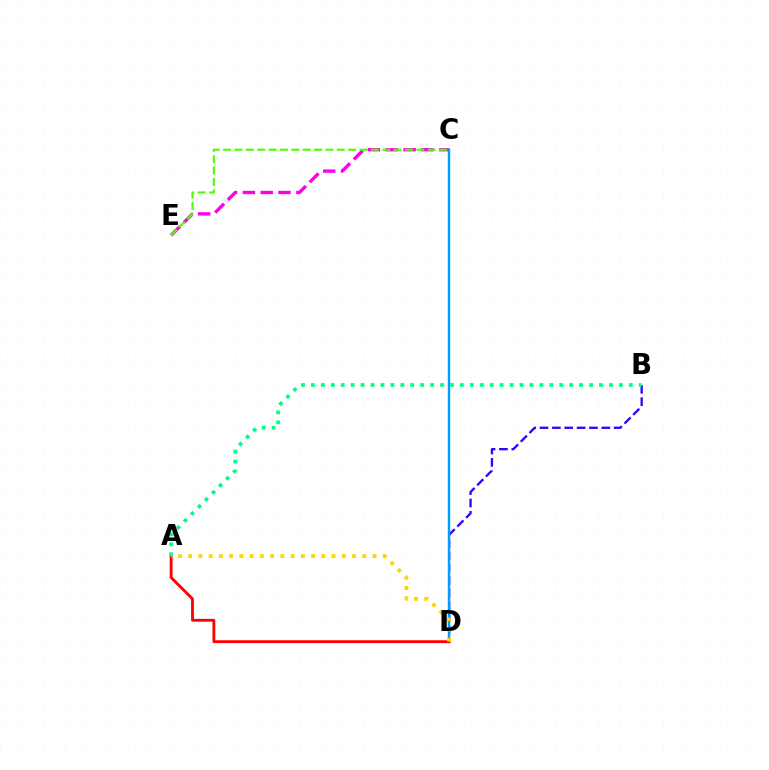{('C', 'E'): [{'color': '#ff00ed', 'line_style': 'dashed', 'thickness': 2.42}, {'color': '#4fff00', 'line_style': 'dashed', 'thickness': 1.54}], ('B', 'D'): [{'color': '#3700ff', 'line_style': 'dashed', 'thickness': 1.68}], ('C', 'D'): [{'color': '#009eff', 'line_style': 'solid', 'thickness': 1.76}], ('A', 'D'): [{'color': '#ff0000', 'line_style': 'solid', 'thickness': 2.04}, {'color': '#ffd500', 'line_style': 'dotted', 'thickness': 2.78}], ('A', 'B'): [{'color': '#00ff86', 'line_style': 'dotted', 'thickness': 2.7}]}